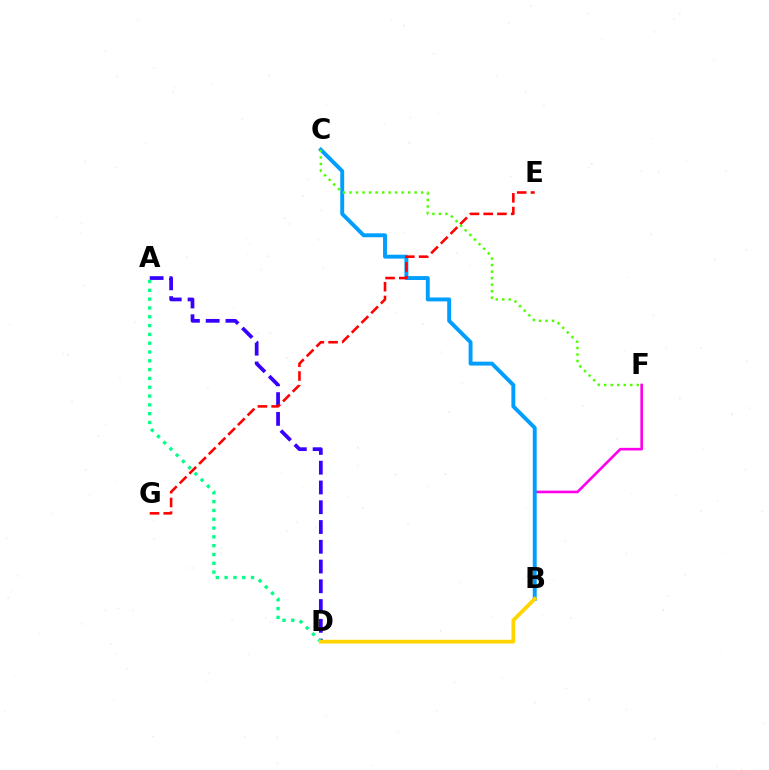{('A', 'D'): [{'color': '#3700ff', 'line_style': 'dashed', 'thickness': 2.69}, {'color': '#00ff86', 'line_style': 'dotted', 'thickness': 2.39}], ('B', 'F'): [{'color': '#ff00ed', 'line_style': 'solid', 'thickness': 1.89}], ('B', 'C'): [{'color': '#009eff', 'line_style': 'solid', 'thickness': 2.81}], ('B', 'D'): [{'color': '#ffd500', 'line_style': 'solid', 'thickness': 2.72}], ('E', 'G'): [{'color': '#ff0000', 'line_style': 'dashed', 'thickness': 1.86}], ('C', 'F'): [{'color': '#4fff00', 'line_style': 'dotted', 'thickness': 1.77}]}